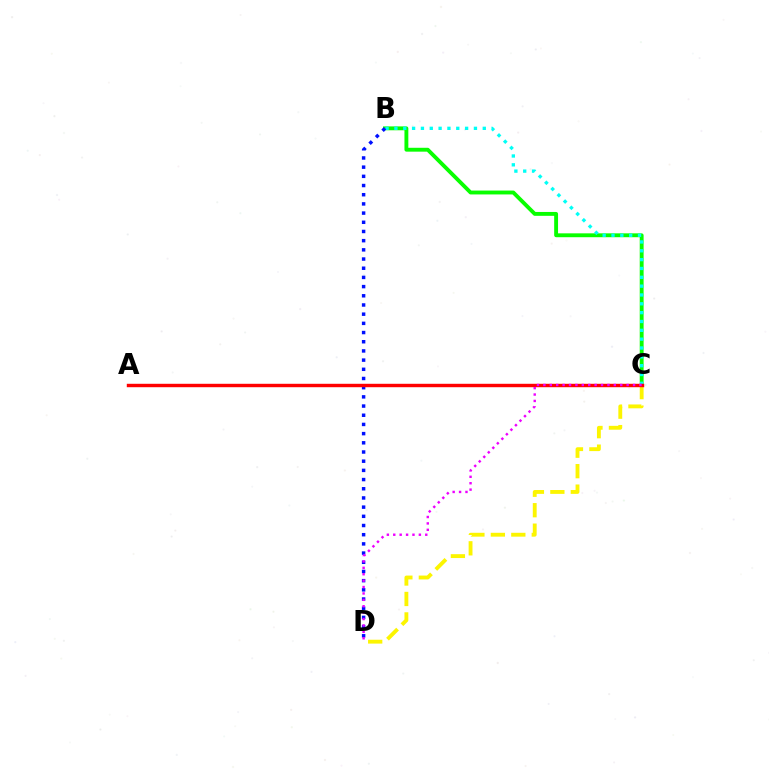{('B', 'C'): [{'color': '#08ff00', 'line_style': 'solid', 'thickness': 2.79}, {'color': '#00fff6', 'line_style': 'dotted', 'thickness': 2.4}], ('B', 'D'): [{'color': '#0010ff', 'line_style': 'dotted', 'thickness': 2.5}], ('C', 'D'): [{'color': '#fcf500', 'line_style': 'dashed', 'thickness': 2.78}, {'color': '#ee00ff', 'line_style': 'dotted', 'thickness': 1.74}], ('A', 'C'): [{'color': '#ff0000', 'line_style': 'solid', 'thickness': 2.46}]}